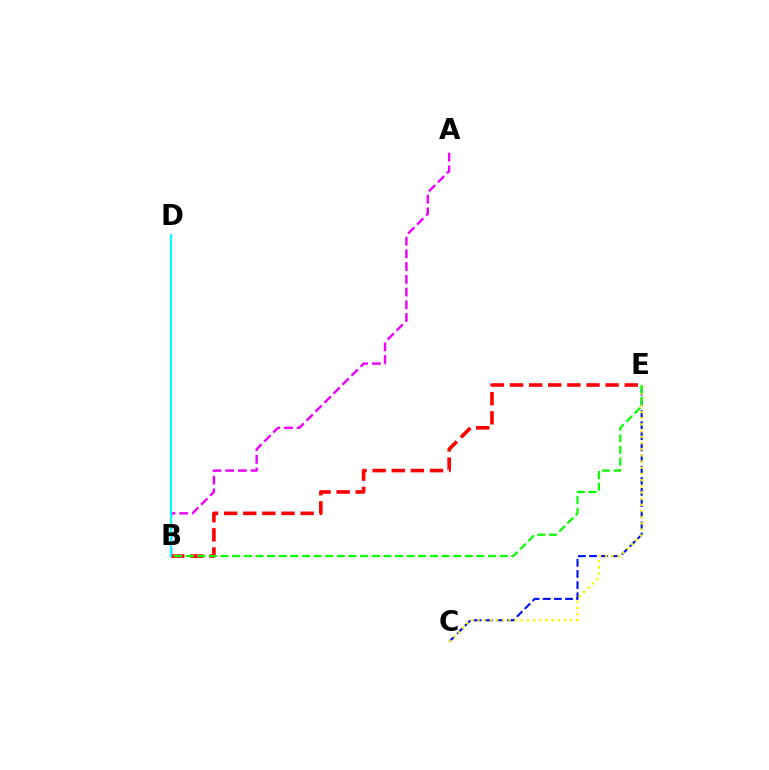{('B', 'E'): [{'color': '#ff0000', 'line_style': 'dashed', 'thickness': 2.6}, {'color': '#08ff00', 'line_style': 'dashed', 'thickness': 1.58}], ('C', 'E'): [{'color': '#0010ff', 'line_style': 'dashed', 'thickness': 1.51}, {'color': '#fcf500', 'line_style': 'dotted', 'thickness': 1.68}], ('A', 'B'): [{'color': '#ee00ff', 'line_style': 'dashed', 'thickness': 1.73}], ('B', 'D'): [{'color': '#00fff6', 'line_style': 'solid', 'thickness': 1.53}]}